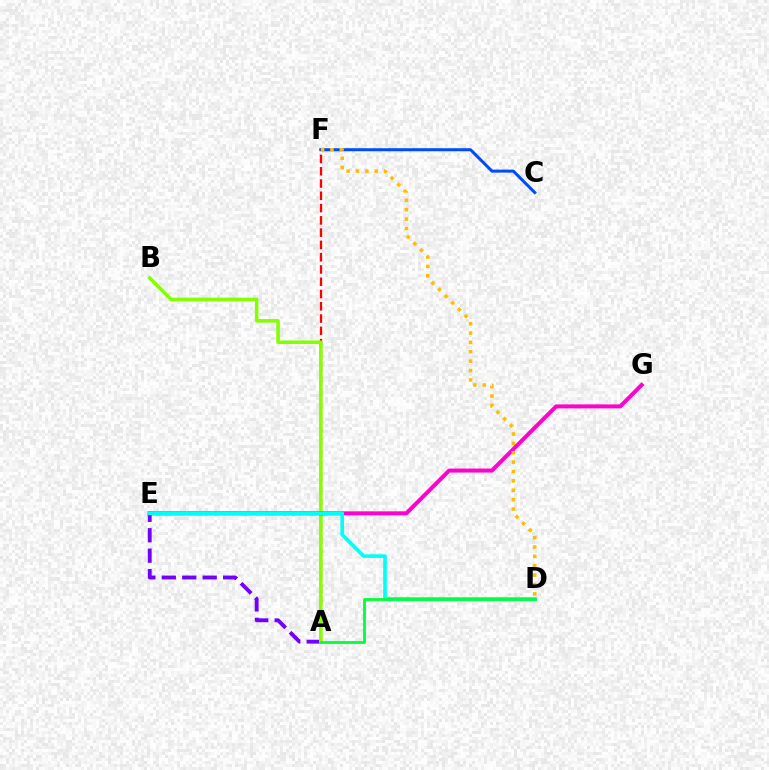{('A', 'E'): [{'color': '#7200ff', 'line_style': 'dashed', 'thickness': 2.78}], ('A', 'F'): [{'color': '#ff0000', 'line_style': 'dashed', 'thickness': 1.67}], ('A', 'B'): [{'color': '#84ff00', 'line_style': 'solid', 'thickness': 2.55}], ('C', 'F'): [{'color': '#004bff', 'line_style': 'solid', 'thickness': 2.18}], ('E', 'G'): [{'color': '#ff00cf', 'line_style': 'solid', 'thickness': 2.88}], ('D', 'E'): [{'color': '#00fff6', 'line_style': 'solid', 'thickness': 2.64}], ('A', 'D'): [{'color': '#00ff39', 'line_style': 'solid', 'thickness': 2.01}], ('D', 'F'): [{'color': '#ffbd00', 'line_style': 'dotted', 'thickness': 2.55}]}